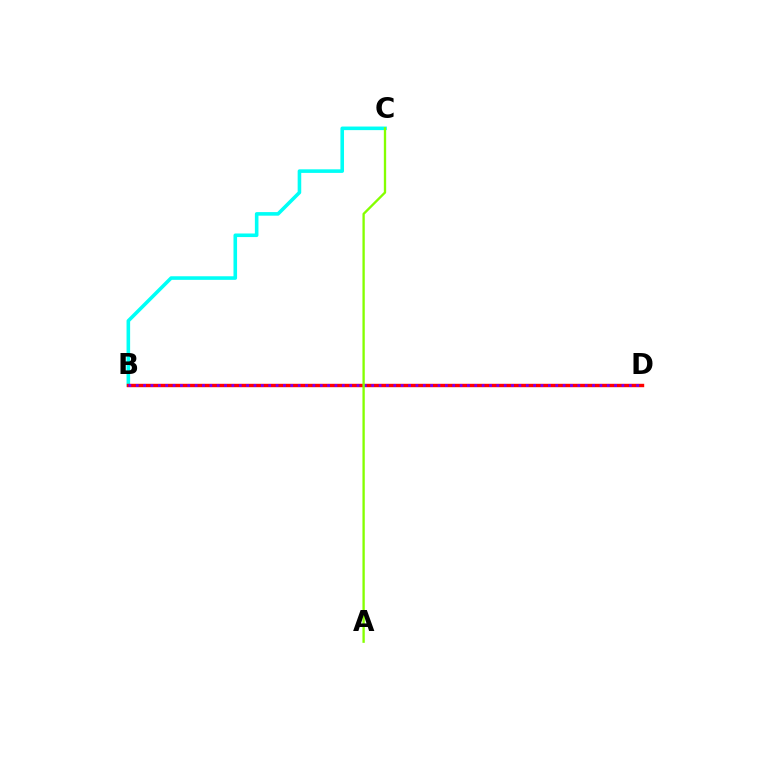{('B', 'C'): [{'color': '#00fff6', 'line_style': 'solid', 'thickness': 2.58}], ('B', 'D'): [{'color': '#ff0000', 'line_style': 'solid', 'thickness': 2.46}, {'color': '#7200ff', 'line_style': 'dotted', 'thickness': 2.0}], ('A', 'C'): [{'color': '#84ff00', 'line_style': 'solid', 'thickness': 1.68}]}